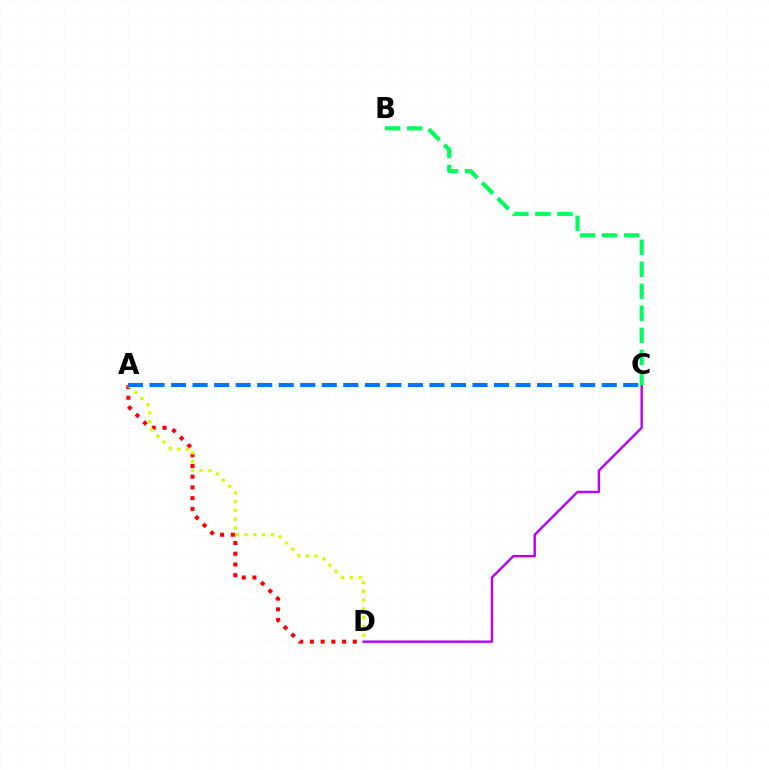{('A', 'D'): [{'color': '#ff0000', 'line_style': 'dotted', 'thickness': 2.92}, {'color': '#d1ff00', 'line_style': 'dotted', 'thickness': 2.38}], ('C', 'D'): [{'color': '#b900ff', 'line_style': 'solid', 'thickness': 1.72}], ('A', 'C'): [{'color': '#0074ff', 'line_style': 'dashed', 'thickness': 2.93}], ('B', 'C'): [{'color': '#00ff5c', 'line_style': 'dashed', 'thickness': 2.99}]}